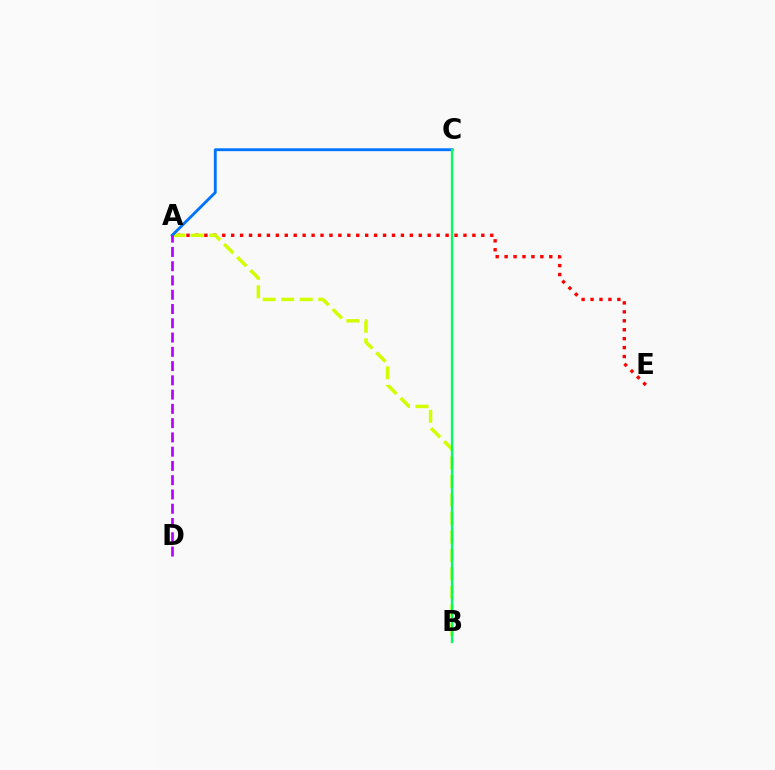{('A', 'E'): [{'color': '#ff0000', 'line_style': 'dotted', 'thickness': 2.43}], ('A', 'B'): [{'color': '#d1ff00', 'line_style': 'dashed', 'thickness': 2.51}], ('A', 'C'): [{'color': '#0074ff', 'line_style': 'solid', 'thickness': 2.06}], ('B', 'C'): [{'color': '#00ff5c', 'line_style': 'solid', 'thickness': 1.67}], ('A', 'D'): [{'color': '#b900ff', 'line_style': 'dashed', 'thickness': 1.94}]}